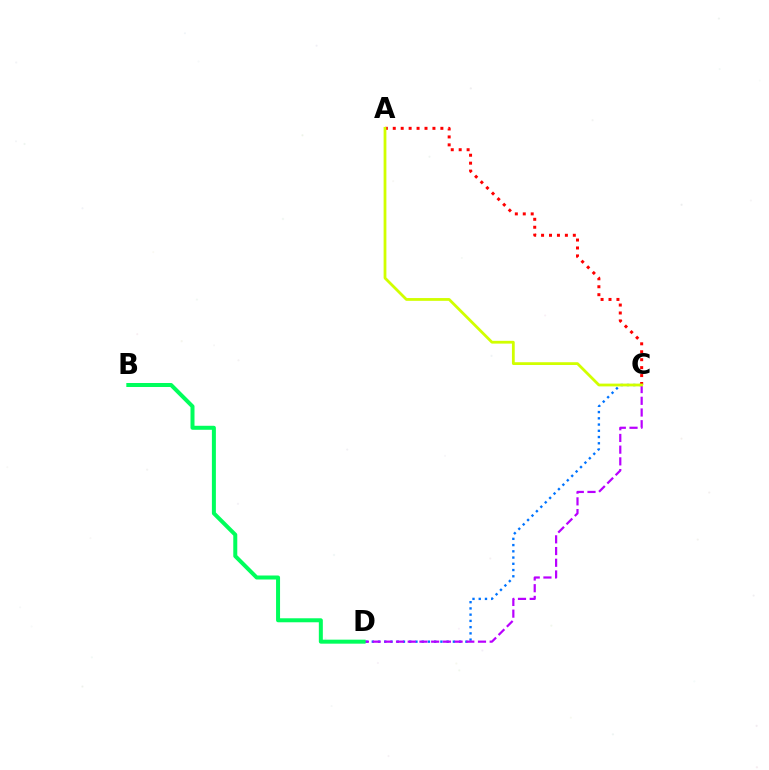{('C', 'D'): [{'color': '#0074ff', 'line_style': 'dotted', 'thickness': 1.7}, {'color': '#b900ff', 'line_style': 'dashed', 'thickness': 1.59}], ('A', 'C'): [{'color': '#ff0000', 'line_style': 'dotted', 'thickness': 2.16}, {'color': '#d1ff00', 'line_style': 'solid', 'thickness': 2.0}], ('B', 'D'): [{'color': '#00ff5c', 'line_style': 'solid', 'thickness': 2.88}]}